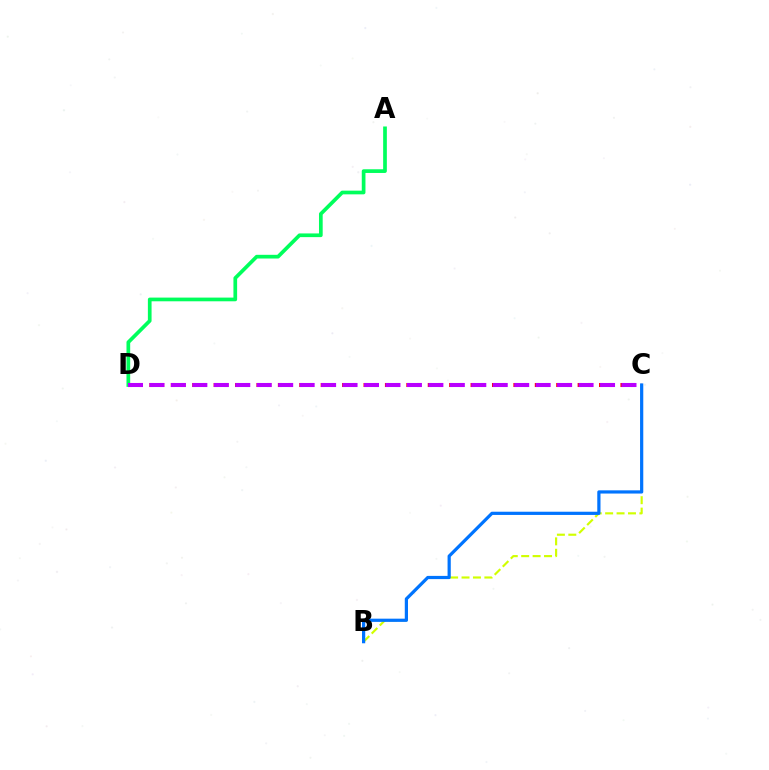{('C', 'D'): [{'color': '#ff0000', 'line_style': 'dotted', 'thickness': 2.91}, {'color': '#b900ff', 'line_style': 'dashed', 'thickness': 2.91}], ('B', 'C'): [{'color': '#d1ff00', 'line_style': 'dashed', 'thickness': 1.55}, {'color': '#0074ff', 'line_style': 'solid', 'thickness': 2.31}], ('A', 'D'): [{'color': '#00ff5c', 'line_style': 'solid', 'thickness': 2.66}]}